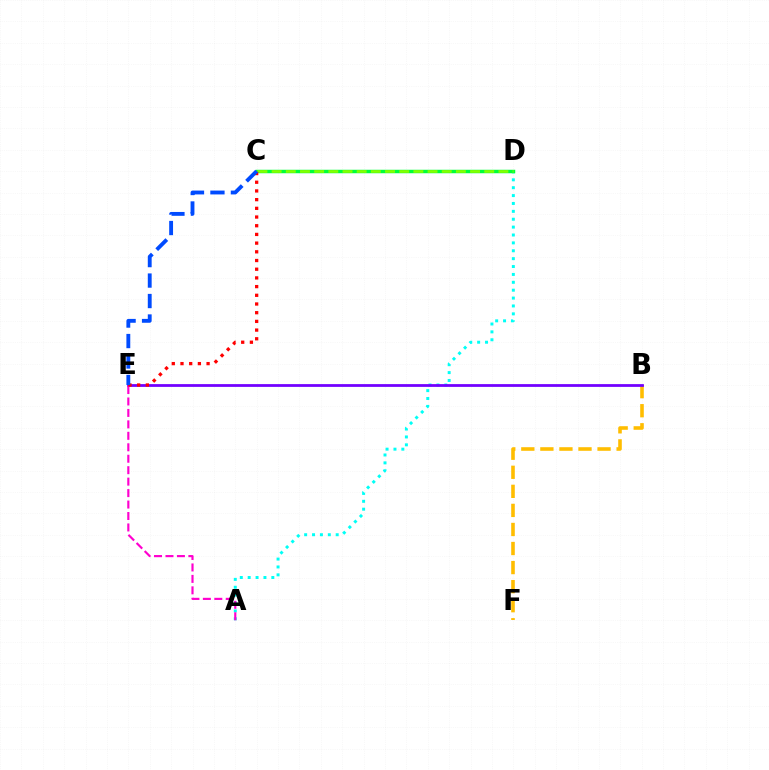{('B', 'F'): [{'color': '#ffbd00', 'line_style': 'dashed', 'thickness': 2.59}], ('A', 'D'): [{'color': '#00fff6', 'line_style': 'dotted', 'thickness': 2.14}], ('C', 'D'): [{'color': '#00ff39', 'line_style': 'solid', 'thickness': 2.5}, {'color': '#84ff00', 'line_style': 'dashed', 'thickness': 1.93}], ('B', 'E'): [{'color': '#7200ff', 'line_style': 'solid', 'thickness': 2.0}], ('A', 'E'): [{'color': '#ff00cf', 'line_style': 'dashed', 'thickness': 1.56}], ('C', 'E'): [{'color': '#ff0000', 'line_style': 'dotted', 'thickness': 2.36}, {'color': '#004bff', 'line_style': 'dashed', 'thickness': 2.78}]}